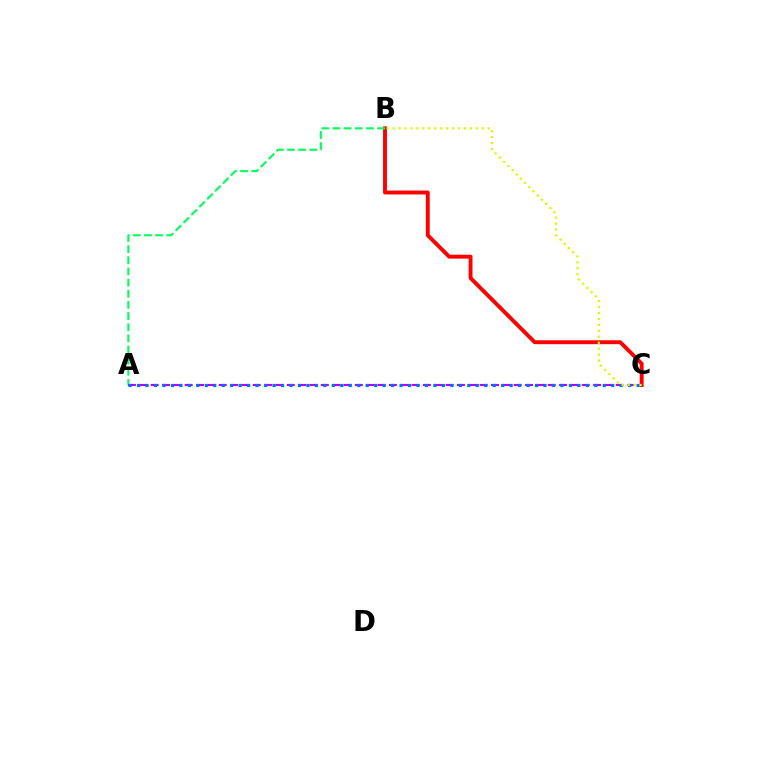{('B', 'C'): [{'color': '#ff0000', 'line_style': 'solid', 'thickness': 2.81}, {'color': '#d1ff00', 'line_style': 'dotted', 'thickness': 1.62}], ('A', 'B'): [{'color': '#00ff5c', 'line_style': 'dashed', 'thickness': 1.52}], ('A', 'C'): [{'color': '#b900ff', 'line_style': 'dashed', 'thickness': 1.54}, {'color': '#0074ff', 'line_style': 'dotted', 'thickness': 2.3}]}